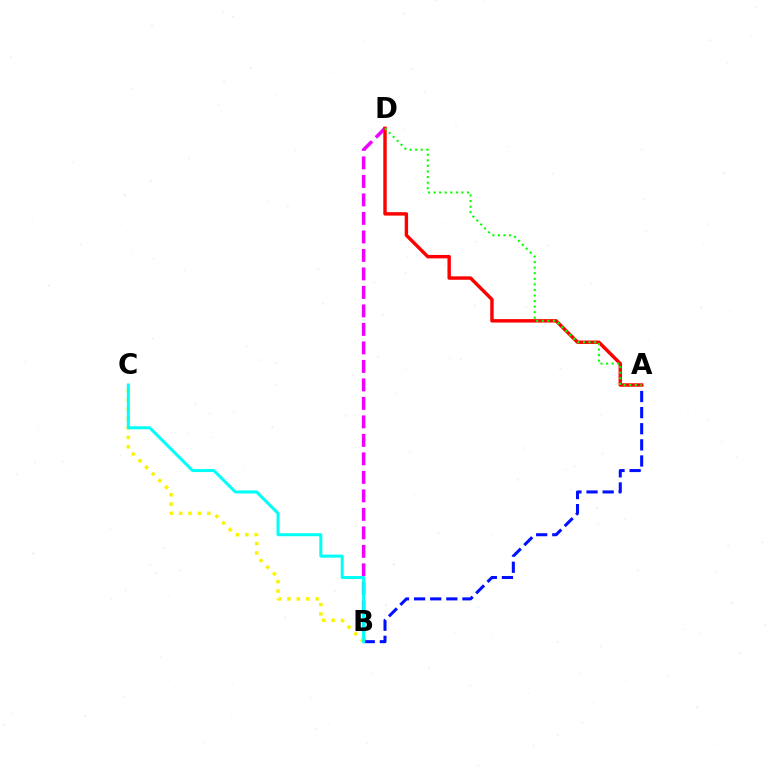{('A', 'B'): [{'color': '#0010ff', 'line_style': 'dashed', 'thickness': 2.19}], ('B', 'D'): [{'color': '#ee00ff', 'line_style': 'dashed', 'thickness': 2.51}], ('B', 'C'): [{'color': '#fcf500', 'line_style': 'dotted', 'thickness': 2.55}, {'color': '#00fff6', 'line_style': 'solid', 'thickness': 2.18}], ('A', 'D'): [{'color': '#ff0000', 'line_style': 'solid', 'thickness': 2.47}, {'color': '#08ff00', 'line_style': 'dotted', 'thickness': 1.51}]}